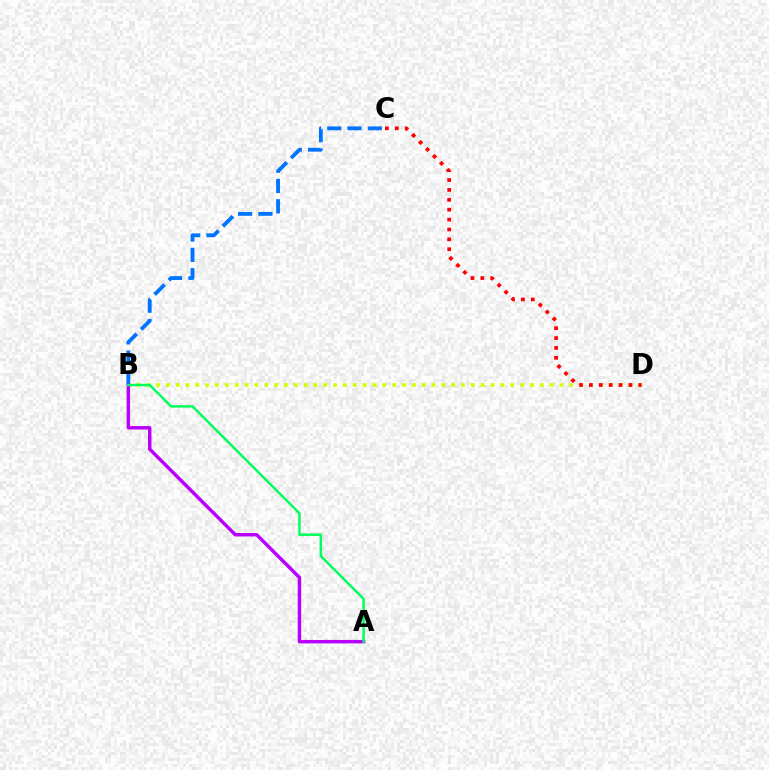{('B', 'D'): [{'color': '#d1ff00', 'line_style': 'dotted', 'thickness': 2.67}], ('B', 'C'): [{'color': '#0074ff', 'line_style': 'dashed', 'thickness': 2.75}], ('A', 'B'): [{'color': '#b900ff', 'line_style': 'solid', 'thickness': 2.48}, {'color': '#00ff5c', 'line_style': 'solid', 'thickness': 1.78}], ('C', 'D'): [{'color': '#ff0000', 'line_style': 'dotted', 'thickness': 2.69}]}